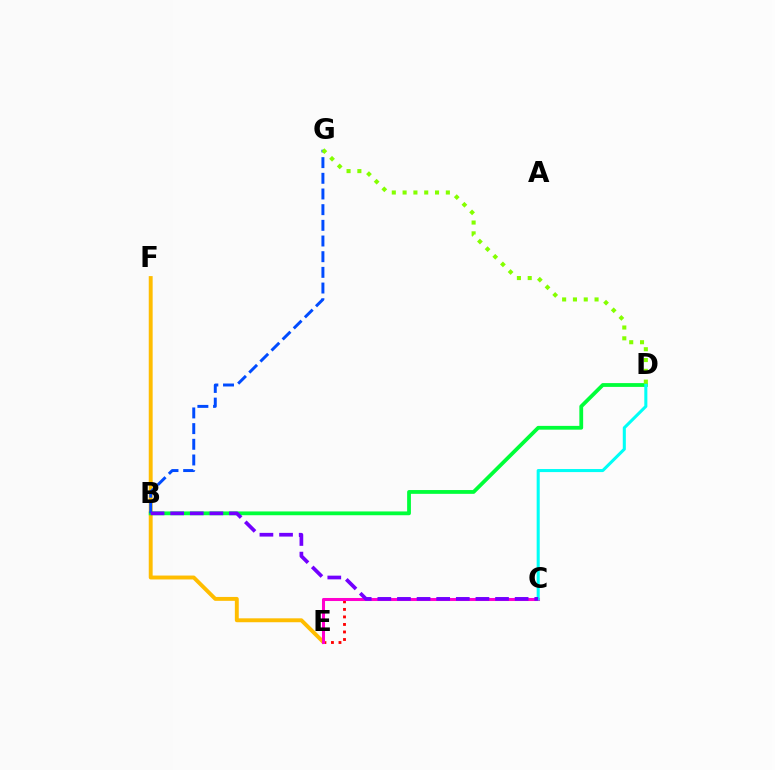{('C', 'E'): [{'color': '#ff0000', 'line_style': 'dotted', 'thickness': 2.04}, {'color': '#ff00cf', 'line_style': 'solid', 'thickness': 2.19}], ('E', 'F'): [{'color': '#ffbd00', 'line_style': 'solid', 'thickness': 2.81}], ('B', 'D'): [{'color': '#00ff39', 'line_style': 'solid', 'thickness': 2.73}], ('C', 'D'): [{'color': '#00fff6', 'line_style': 'solid', 'thickness': 2.2}], ('B', 'G'): [{'color': '#004bff', 'line_style': 'dashed', 'thickness': 2.13}], ('B', 'C'): [{'color': '#7200ff', 'line_style': 'dashed', 'thickness': 2.66}], ('D', 'G'): [{'color': '#84ff00', 'line_style': 'dotted', 'thickness': 2.94}]}